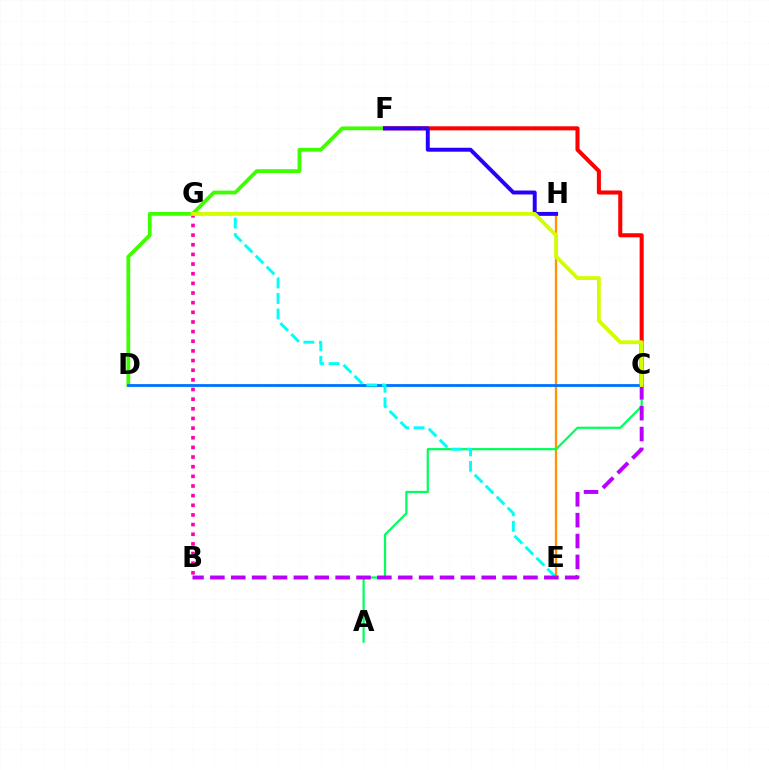{('D', 'F'): [{'color': '#3dff00', 'line_style': 'solid', 'thickness': 2.71}], ('E', 'H'): [{'color': '#ff9400', 'line_style': 'solid', 'thickness': 1.68}], ('C', 'F'): [{'color': '#ff0000', 'line_style': 'solid', 'thickness': 2.93}], ('B', 'G'): [{'color': '#ff00ac', 'line_style': 'dotted', 'thickness': 2.62}], ('A', 'C'): [{'color': '#00ff5c', 'line_style': 'solid', 'thickness': 1.6}], ('F', 'H'): [{'color': '#2500ff', 'line_style': 'solid', 'thickness': 2.84}], ('C', 'D'): [{'color': '#0074ff', 'line_style': 'solid', 'thickness': 2.03}], ('E', 'G'): [{'color': '#00fff6', 'line_style': 'dashed', 'thickness': 2.11}], ('B', 'C'): [{'color': '#b900ff', 'line_style': 'dashed', 'thickness': 2.84}], ('C', 'G'): [{'color': '#d1ff00', 'line_style': 'solid', 'thickness': 2.76}]}